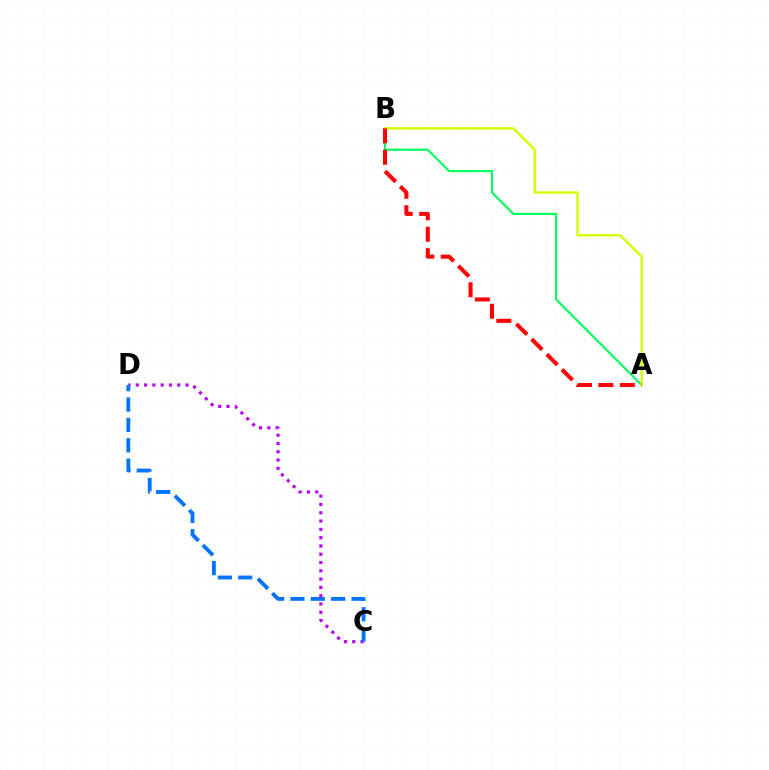{('A', 'B'): [{'color': '#00ff5c', 'line_style': 'solid', 'thickness': 1.52}, {'color': '#d1ff00', 'line_style': 'solid', 'thickness': 1.7}, {'color': '#ff0000', 'line_style': 'dashed', 'thickness': 2.91}], ('C', 'D'): [{'color': '#b900ff', 'line_style': 'dotted', 'thickness': 2.25}, {'color': '#0074ff', 'line_style': 'dashed', 'thickness': 2.77}]}